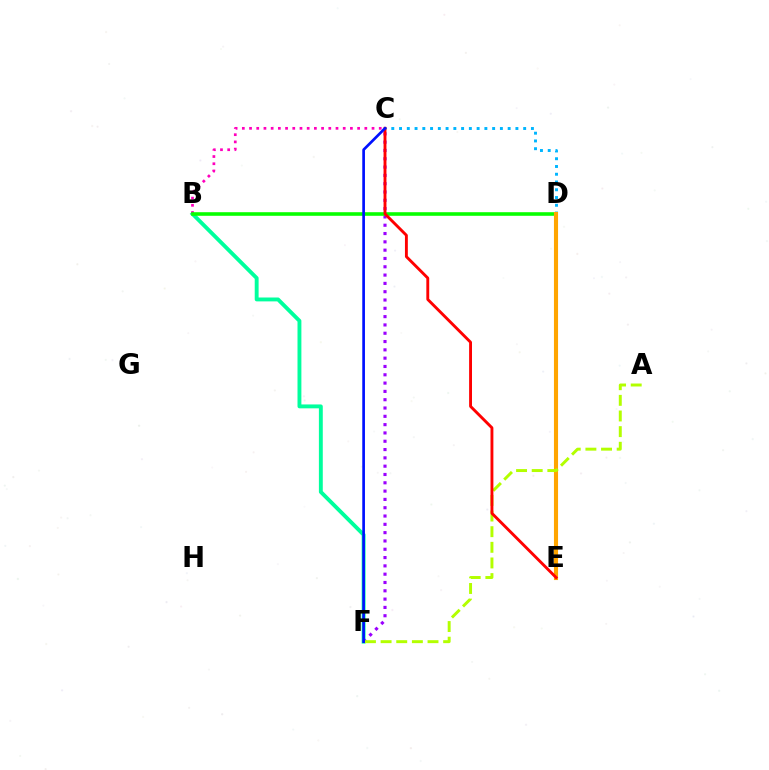{('B', 'F'): [{'color': '#00ff9d', 'line_style': 'solid', 'thickness': 2.8}], ('B', 'C'): [{'color': '#ff00bd', 'line_style': 'dotted', 'thickness': 1.96}], ('C', 'D'): [{'color': '#00b5ff', 'line_style': 'dotted', 'thickness': 2.11}], ('C', 'F'): [{'color': '#9b00ff', 'line_style': 'dotted', 'thickness': 2.26}, {'color': '#0010ff', 'line_style': 'solid', 'thickness': 1.93}], ('B', 'D'): [{'color': '#08ff00', 'line_style': 'solid', 'thickness': 2.58}], ('D', 'E'): [{'color': '#ffa500', 'line_style': 'solid', 'thickness': 2.95}], ('A', 'F'): [{'color': '#b3ff00', 'line_style': 'dashed', 'thickness': 2.12}], ('C', 'E'): [{'color': '#ff0000', 'line_style': 'solid', 'thickness': 2.07}]}